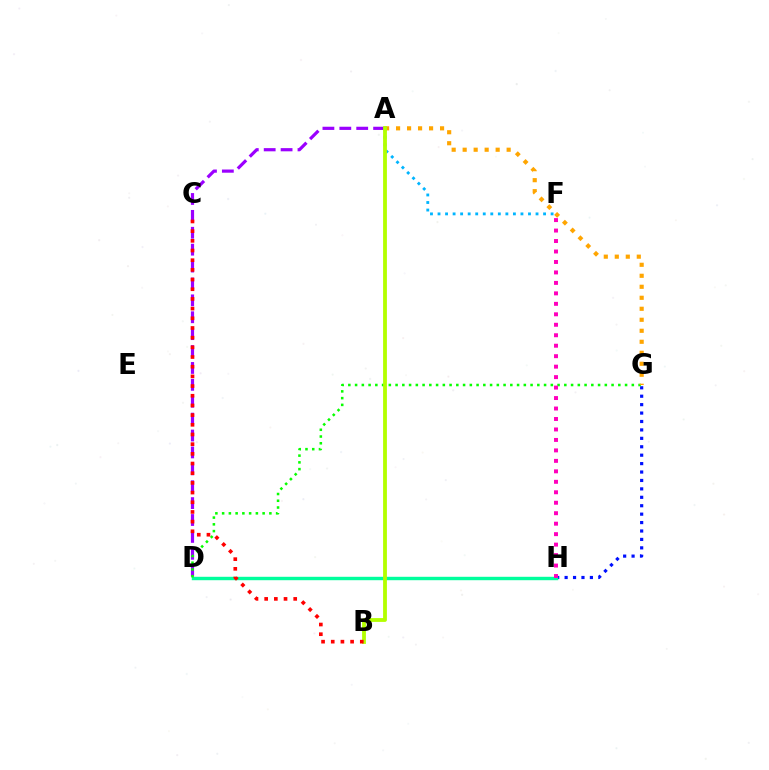{('G', 'H'): [{'color': '#0010ff', 'line_style': 'dotted', 'thickness': 2.29}], ('A', 'D'): [{'color': '#9b00ff', 'line_style': 'dashed', 'thickness': 2.3}], ('D', 'H'): [{'color': '#00ff9d', 'line_style': 'solid', 'thickness': 2.46}], ('D', 'G'): [{'color': '#08ff00', 'line_style': 'dotted', 'thickness': 1.83}], ('A', 'G'): [{'color': '#ffa500', 'line_style': 'dotted', 'thickness': 2.99}], ('A', 'F'): [{'color': '#00b5ff', 'line_style': 'dotted', 'thickness': 2.05}], ('F', 'H'): [{'color': '#ff00bd', 'line_style': 'dotted', 'thickness': 2.84}], ('A', 'B'): [{'color': '#b3ff00', 'line_style': 'solid', 'thickness': 2.75}], ('B', 'C'): [{'color': '#ff0000', 'line_style': 'dotted', 'thickness': 2.63}]}